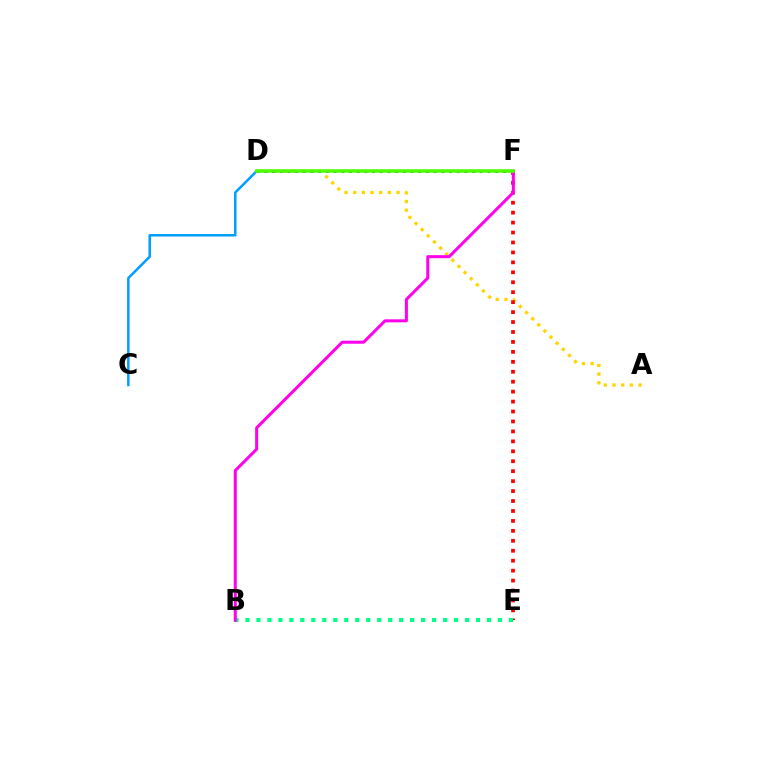{('A', 'D'): [{'color': '#ffd500', 'line_style': 'dotted', 'thickness': 2.36}], ('D', 'F'): [{'color': '#3700ff', 'line_style': 'dotted', 'thickness': 2.09}, {'color': '#4fff00', 'line_style': 'solid', 'thickness': 2.56}], ('E', 'F'): [{'color': '#ff0000', 'line_style': 'dotted', 'thickness': 2.7}], ('B', 'E'): [{'color': '#00ff86', 'line_style': 'dotted', 'thickness': 2.98}], ('B', 'F'): [{'color': '#ff00ed', 'line_style': 'solid', 'thickness': 2.18}], ('C', 'D'): [{'color': '#009eff', 'line_style': 'solid', 'thickness': 1.8}]}